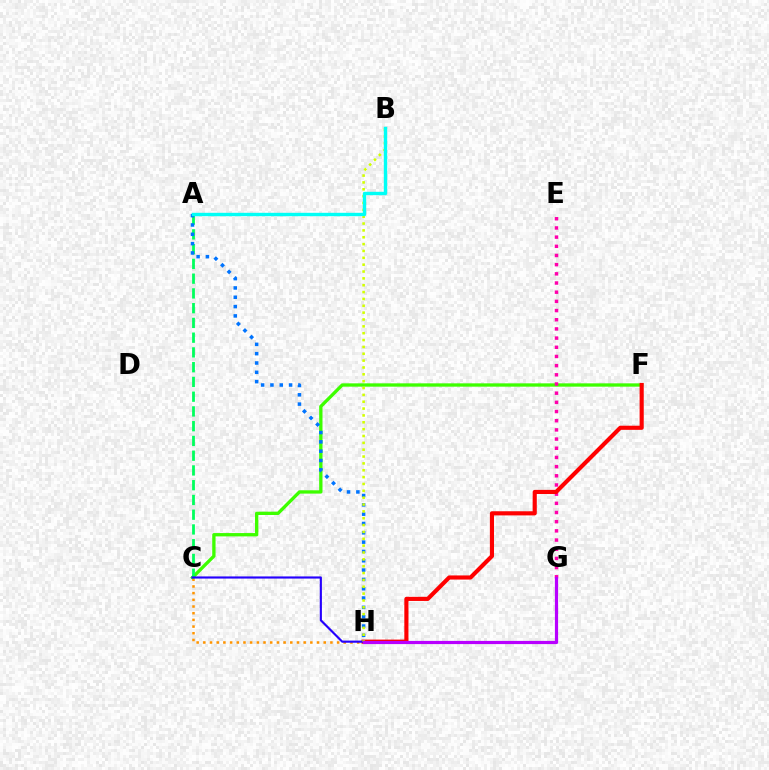{('C', 'F'): [{'color': '#3dff00', 'line_style': 'solid', 'thickness': 2.39}], ('E', 'G'): [{'color': '#ff00ac', 'line_style': 'dotted', 'thickness': 2.49}], ('C', 'H'): [{'color': '#ff9400', 'line_style': 'dotted', 'thickness': 1.82}, {'color': '#2500ff', 'line_style': 'solid', 'thickness': 1.54}], ('A', 'C'): [{'color': '#00ff5c', 'line_style': 'dashed', 'thickness': 2.0}], ('F', 'H'): [{'color': '#ff0000', 'line_style': 'solid', 'thickness': 2.97}], ('A', 'H'): [{'color': '#0074ff', 'line_style': 'dotted', 'thickness': 2.53}], ('B', 'H'): [{'color': '#d1ff00', 'line_style': 'dotted', 'thickness': 1.86}], ('A', 'B'): [{'color': '#00fff6', 'line_style': 'solid', 'thickness': 2.44}], ('G', 'H'): [{'color': '#b900ff', 'line_style': 'solid', 'thickness': 2.29}]}